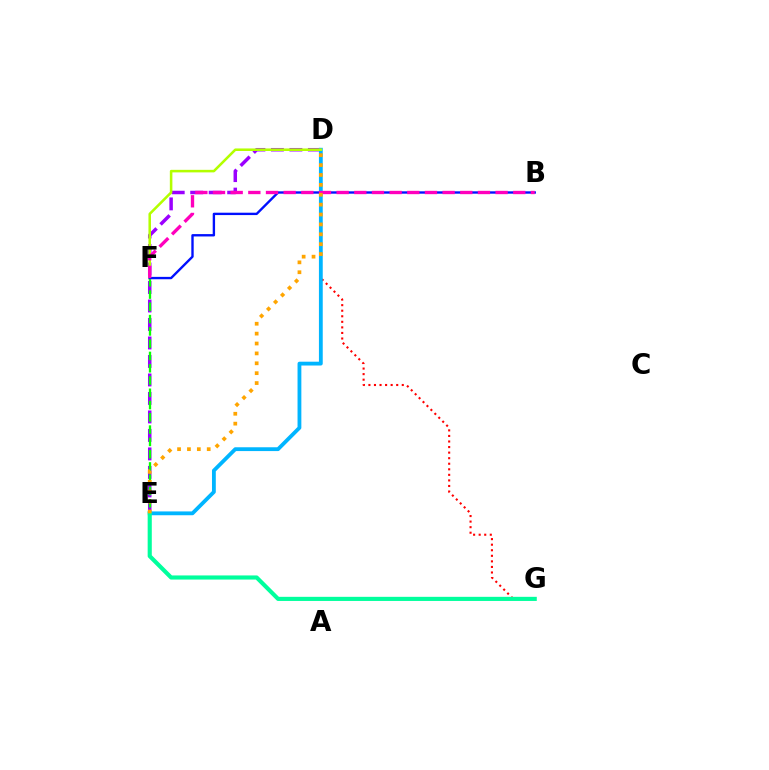{('D', 'G'): [{'color': '#ff0000', 'line_style': 'dotted', 'thickness': 1.51}], ('D', 'E'): [{'color': '#9b00ff', 'line_style': 'dashed', 'thickness': 2.51}, {'color': '#00b5ff', 'line_style': 'solid', 'thickness': 2.75}, {'color': '#ffa500', 'line_style': 'dotted', 'thickness': 2.69}], ('E', 'F'): [{'color': '#08ff00', 'line_style': 'dashed', 'thickness': 1.67}], ('D', 'F'): [{'color': '#b3ff00', 'line_style': 'solid', 'thickness': 1.83}], ('B', 'F'): [{'color': '#0010ff', 'line_style': 'solid', 'thickness': 1.71}, {'color': '#ff00bd', 'line_style': 'dashed', 'thickness': 2.4}], ('E', 'G'): [{'color': '#00ff9d', 'line_style': 'solid', 'thickness': 2.97}]}